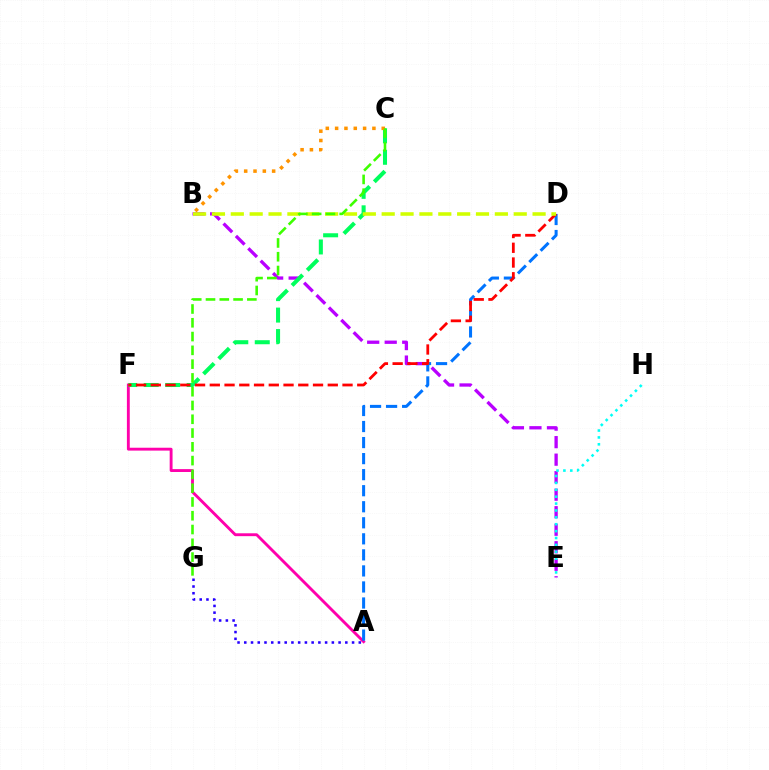{('B', 'E'): [{'color': '#b900ff', 'line_style': 'dashed', 'thickness': 2.38}], ('A', 'F'): [{'color': '#ff00ac', 'line_style': 'solid', 'thickness': 2.07}], ('C', 'F'): [{'color': '#00ff5c', 'line_style': 'dashed', 'thickness': 2.92}], ('A', 'D'): [{'color': '#0074ff', 'line_style': 'dashed', 'thickness': 2.18}], ('E', 'H'): [{'color': '#00fff6', 'line_style': 'dotted', 'thickness': 1.87}], ('D', 'F'): [{'color': '#ff0000', 'line_style': 'dashed', 'thickness': 2.0}], ('B', 'C'): [{'color': '#ff9400', 'line_style': 'dotted', 'thickness': 2.53}], ('B', 'D'): [{'color': '#d1ff00', 'line_style': 'dashed', 'thickness': 2.56}], ('A', 'G'): [{'color': '#2500ff', 'line_style': 'dotted', 'thickness': 1.83}], ('C', 'G'): [{'color': '#3dff00', 'line_style': 'dashed', 'thickness': 1.87}]}